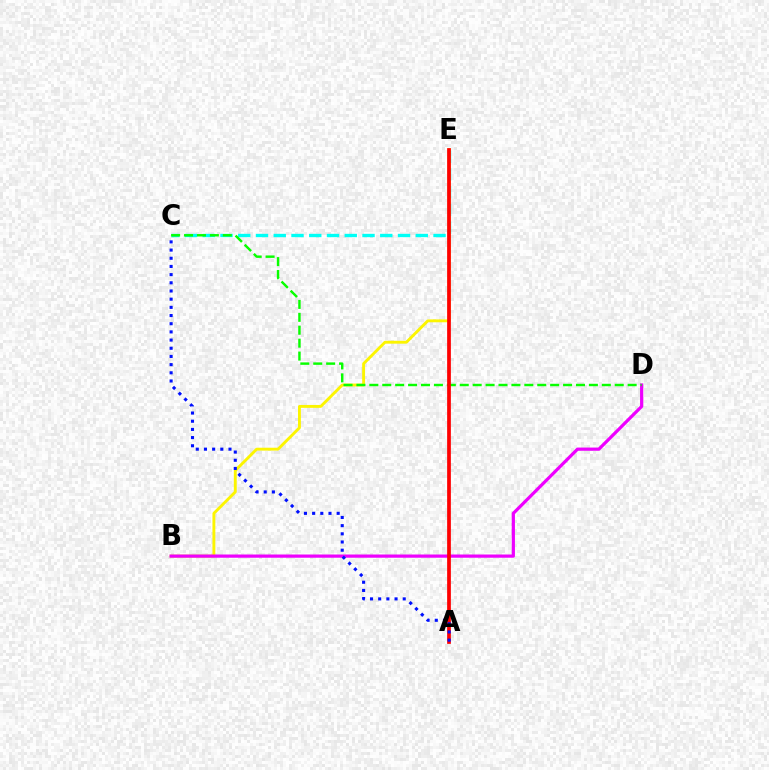{('C', 'E'): [{'color': '#00fff6', 'line_style': 'dashed', 'thickness': 2.41}], ('B', 'E'): [{'color': '#fcf500', 'line_style': 'solid', 'thickness': 2.08}], ('B', 'D'): [{'color': '#ee00ff', 'line_style': 'solid', 'thickness': 2.31}], ('C', 'D'): [{'color': '#08ff00', 'line_style': 'dashed', 'thickness': 1.75}], ('A', 'E'): [{'color': '#ff0000', 'line_style': 'solid', 'thickness': 2.68}], ('A', 'C'): [{'color': '#0010ff', 'line_style': 'dotted', 'thickness': 2.22}]}